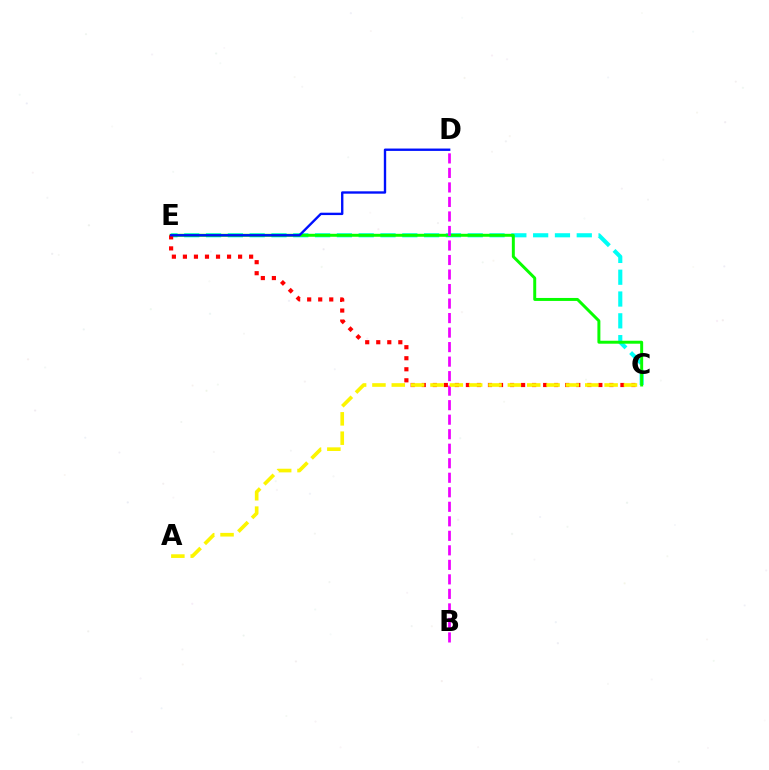{('C', 'E'): [{'color': '#00fff6', 'line_style': 'dashed', 'thickness': 2.96}, {'color': '#08ff00', 'line_style': 'solid', 'thickness': 2.14}, {'color': '#ff0000', 'line_style': 'dotted', 'thickness': 3.0}], ('B', 'D'): [{'color': '#ee00ff', 'line_style': 'dashed', 'thickness': 1.97}], ('D', 'E'): [{'color': '#0010ff', 'line_style': 'solid', 'thickness': 1.71}], ('A', 'C'): [{'color': '#fcf500', 'line_style': 'dashed', 'thickness': 2.63}]}